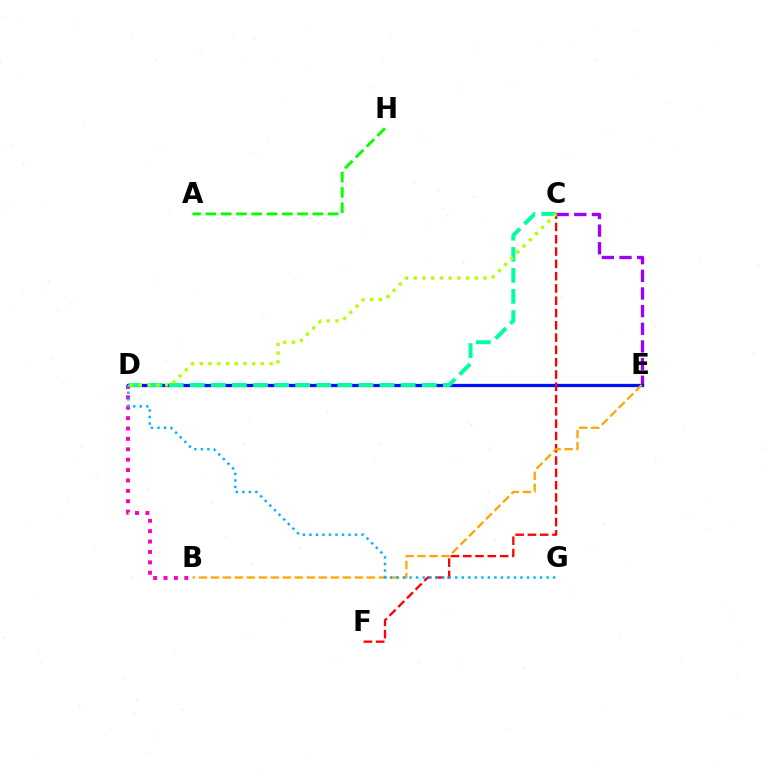{('C', 'E'): [{'color': '#9b00ff', 'line_style': 'dashed', 'thickness': 2.4}], ('B', 'D'): [{'color': '#ff00bd', 'line_style': 'dotted', 'thickness': 2.82}], ('D', 'E'): [{'color': '#0010ff', 'line_style': 'solid', 'thickness': 2.35}], ('A', 'H'): [{'color': '#08ff00', 'line_style': 'dashed', 'thickness': 2.08}], ('C', 'F'): [{'color': '#ff0000', 'line_style': 'dashed', 'thickness': 1.67}], ('B', 'E'): [{'color': '#ffa500', 'line_style': 'dashed', 'thickness': 1.63}], ('D', 'G'): [{'color': '#00b5ff', 'line_style': 'dotted', 'thickness': 1.77}], ('C', 'D'): [{'color': '#00ff9d', 'line_style': 'dashed', 'thickness': 2.86}, {'color': '#b3ff00', 'line_style': 'dotted', 'thickness': 2.37}]}